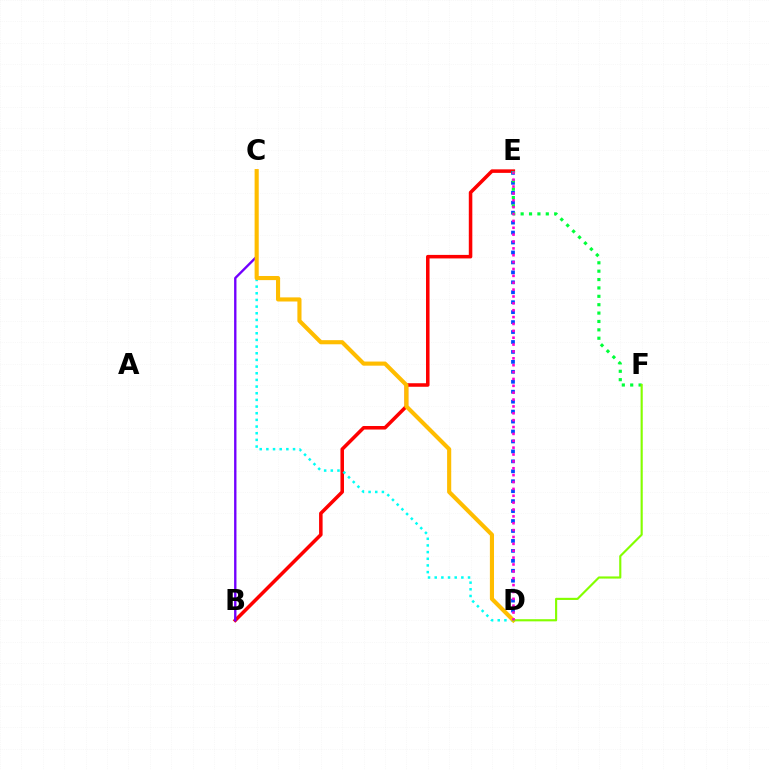{('B', 'E'): [{'color': '#ff0000', 'line_style': 'solid', 'thickness': 2.54}], ('B', 'C'): [{'color': '#7200ff', 'line_style': 'solid', 'thickness': 1.7}], ('D', 'E'): [{'color': '#004bff', 'line_style': 'dotted', 'thickness': 2.7}, {'color': '#ff00cf', 'line_style': 'dotted', 'thickness': 1.87}], ('C', 'D'): [{'color': '#00fff6', 'line_style': 'dotted', 'thickness': 1.81}, {'color': '#ffbd00', 'line_style': 'solid', 'thickness': 2.97}], ('E', 'F'): [{'color': '#00ff39', 'line_style': 'dotted', 'thickness': 2.28}], ('D', 'F'): [{'color': '#84ff00', 'line_style': 'solid', 'thickness': 1.55}]}